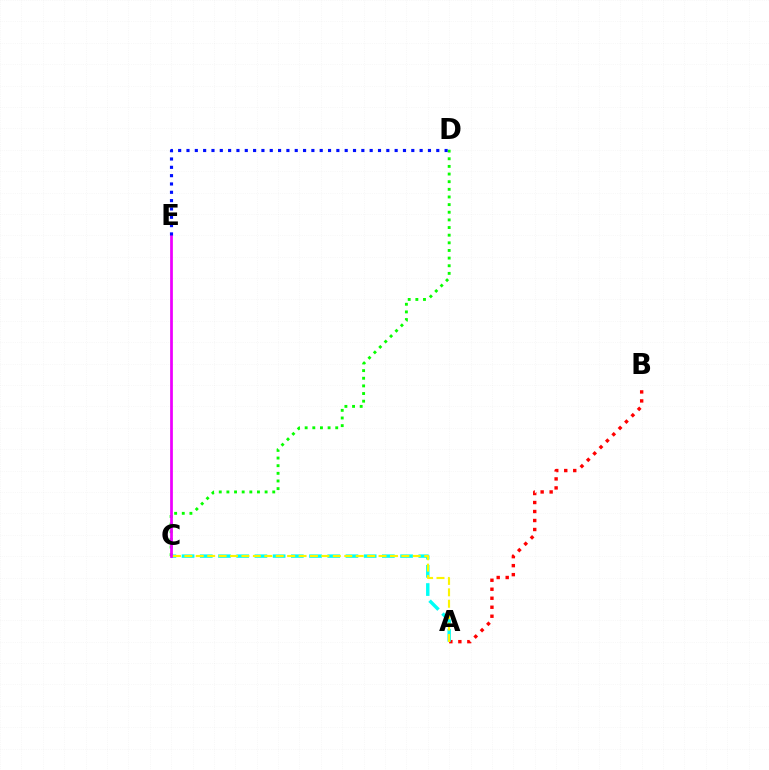{('A', 'B'): [{'color': '#ff0000', 'line_style': 'dotted', 'thickness': 2.44}], ('A', 'C'): [{'color': '#00fff6', 'line_style': 'dashed', 'thickness': 2.47}, {'color': '#fcf500', 'line_style': 'dashed', 'thickness': 1.55}], ('C', 'D'): [{'color': '#08ff00', 'line_style': 'dotted', 'thickness': 2.08}], ('C', 'E'): [{'color': '#ee00ff', 'line_style': 'solid', 'thickness': 1.98}], ('D', 'E'): [{'color': '#0010ff', 'line_style': 'dotted', 'thickness': 2.26}]}